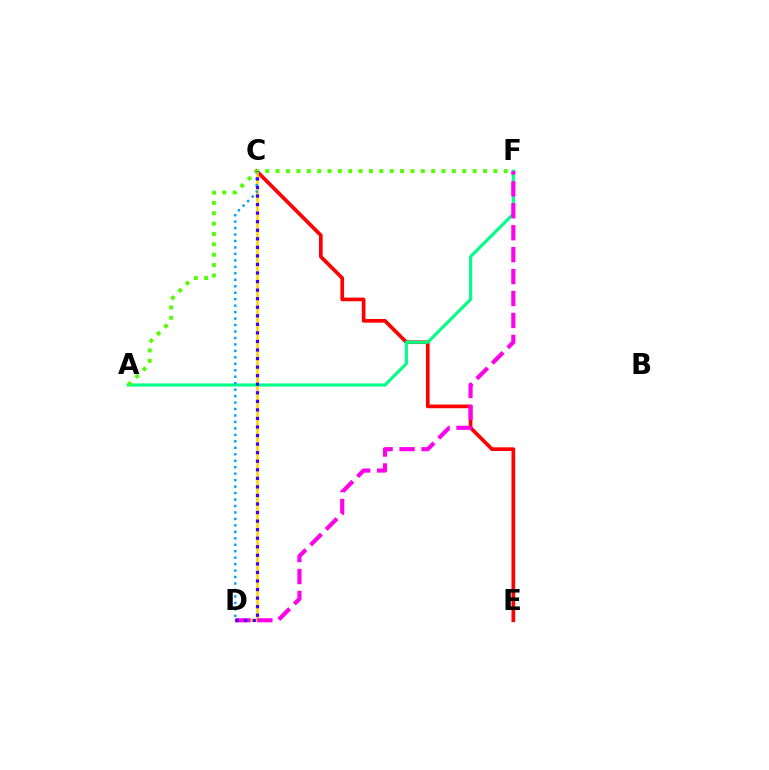{('C', 'E'): [{'color': '#ff0000', 'line_style': 'solid', 'thickness': 2.65}], ('A', 'F'): [{'color': '#00ff86', 'line_style': 'solid', 'thickness': 2.25}, {'color': '#4fff00', 'line_style': 'dotted', 'thickness': 2.82}], ('C', 'D'): [{'color': '#ffd500', 'line_style': 'solid', 'thickness': 1.87}, {'color': '#009eff', 'line_style': 'dotted', 'thickness': 1.76}, {'color': '#3700ff', 'line_style': 'dotted', 'thickness': 2.32}], ('D', 'F'): [{'color': '#ff00ed', 'line_style': 'dashed', 'thickness': 2.98}]}